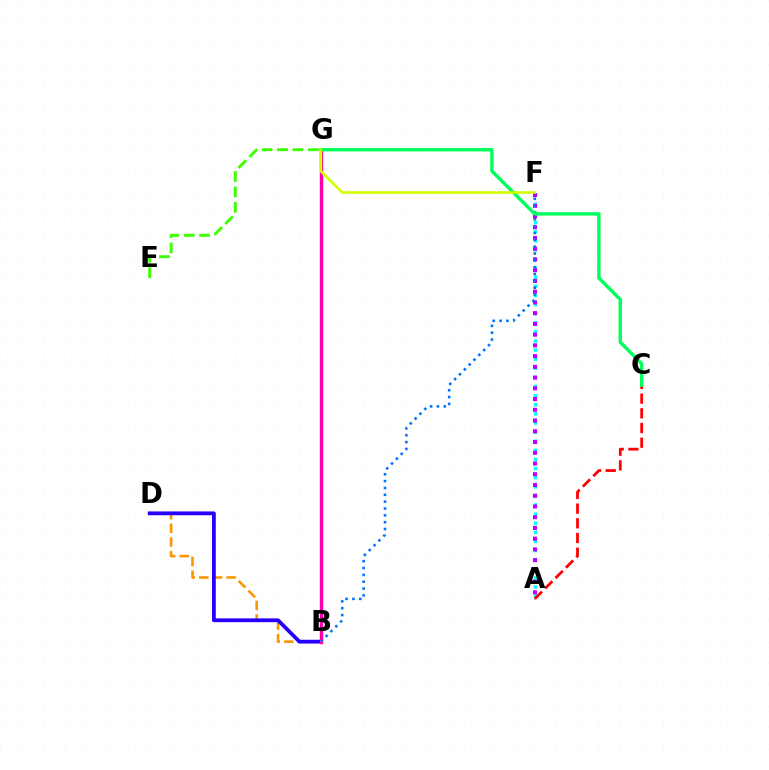{('E', 'G'): [{'color': '#3dff00', 'line_style': 'dashed', 'thickness': 2.09}], ('B', 'D'): [{'color': '#ff9400', 'line_style': 'dashed', 'thickness': 1.85}, {'color': '#2500ff', 'line_style': 'solid', 'thickness': 2.73}], ('A', 'F'): [{'color': '#00fff6', 'line_style': 'dotted', 'thickness': 2.48}, {'color': '#b900ff', 'line_style': 'dotted', 'thickness': 2.92}], ('A', 'C'): [{'color': '#ff0000', 'line_style': 'dashed', 'thickness': 2.0}], ('B', 'G'): [{'color': '#ff00ac', 'line_style': 'solid', 'thickness': 2.45}], ('B', 'F'): [{'color': '#0074ff', 'line_style': 'dotted', 'thickness': 1.86}], ('C', 'G'): [{'color': '#00ff5c', 'line_style': 'solid', 'thickness': 2.45}], ('F', 'G'): [{'color': '#d1ff00', 'line_style': 'solid', 'thickness': 1.9}]}